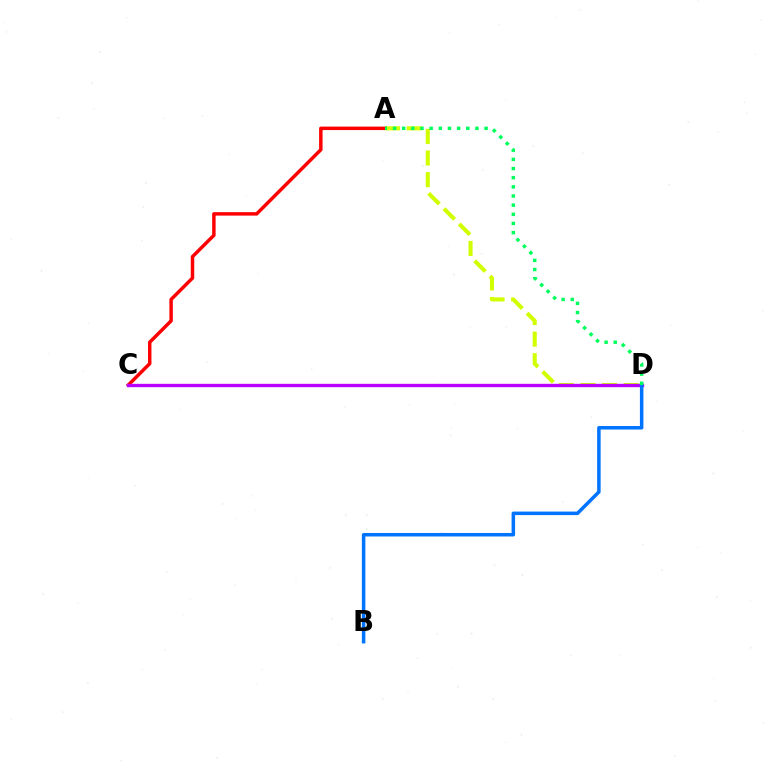{('A', 'D'): [{'color': '#d1ff00', 'line_style': 'dashed', 'thickness': 2.94}, {'color': '#00ff5c', 'line_style': 'dotted', 'thickness': 2.49}], ('A', 'C'): [{'color': '#ff0000', 'line_style': 'solid', 'thickness': 2.5}], ('C', 'D'): [{'color': '#b900ff', 'line_style': 'solid', 'thickness': 2.41}], ('B', 'D'): [{'color': '#0074ff', 'line_style': 'solid', 'thickness': 2.52}]}